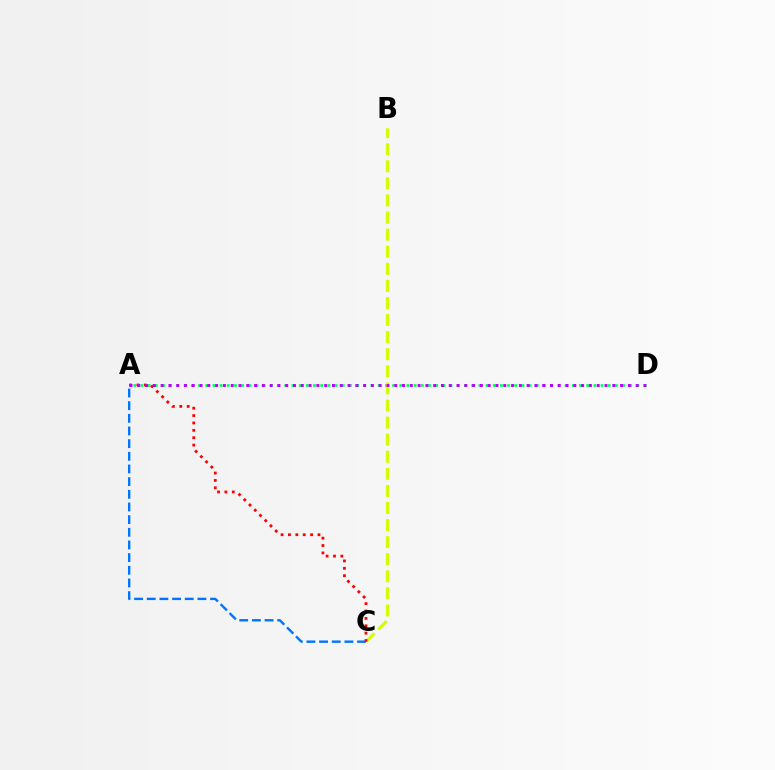{('A', 'D'): [{'color': '#00ff5c', 'line_style': 'dotted', 'thickness': 1.95}, {'color': '#b900ff', 'line_style': 'dotted', 'thickness': 2.12}], ('A', 'C'): [{'color': '#0074ff', 'line_style': 'dashed', 'thickness': 1.72}, {'color': '#ff0000', 'line_style': 'dotted', 'thickness': 2.01}], ('B', 'C'): [{'color': '#d1ff00', 'line_style': 'dashed', 'thickness': 2.32}]}